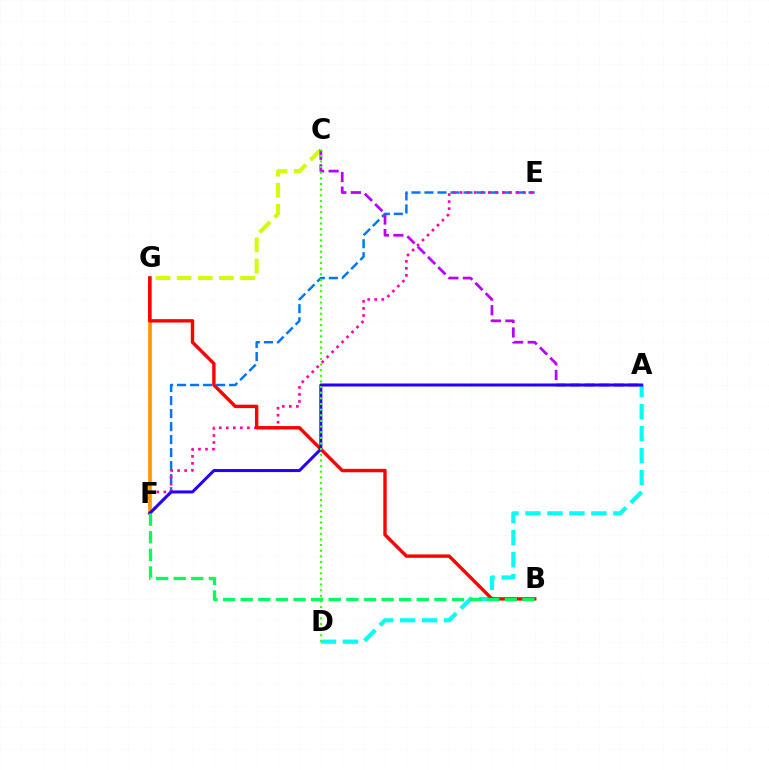{('C', 'G'): [{'color': '#d1ff00', 'line_style': 'dashed', 'thickness': 2.87}], ('E', 'F'): [{'color': '#0074ff', 'line_style': 'dashed', 'thickness': 1.77}, {'color': '#ff00ac', 'line_style': 'dotted', 'thickness': 1.91}], ('A', 'D'): [{'color': '#00fff6', 'line_style': 'dashed', 'thickness': 2.99}], ('A', 'C'): [{'color': '#b900ff', 'line_style': 'dashed', 'thickness': 1.98}], ('F', 'G'): [{'color': '#ff9400', 'line_style': 'solid', 'thickness': 2.61}], ('B', 'G'): [{'color': '#ff0000', 'line_style': 'solid', 'thickness': 2.44}], ('A', 'F'): [{'color': '#2500ff', 'line_style': 'solid', 'thickness': 2.18}], ('B', 'F'): [{'color': '#00ff5c', 'line_style': 'dashed', 'thickness': 2.39}], ('C', 'D'): [{'color': '#3dff00', 'line_style': 'dotted', 'thickness': 1.53}]}